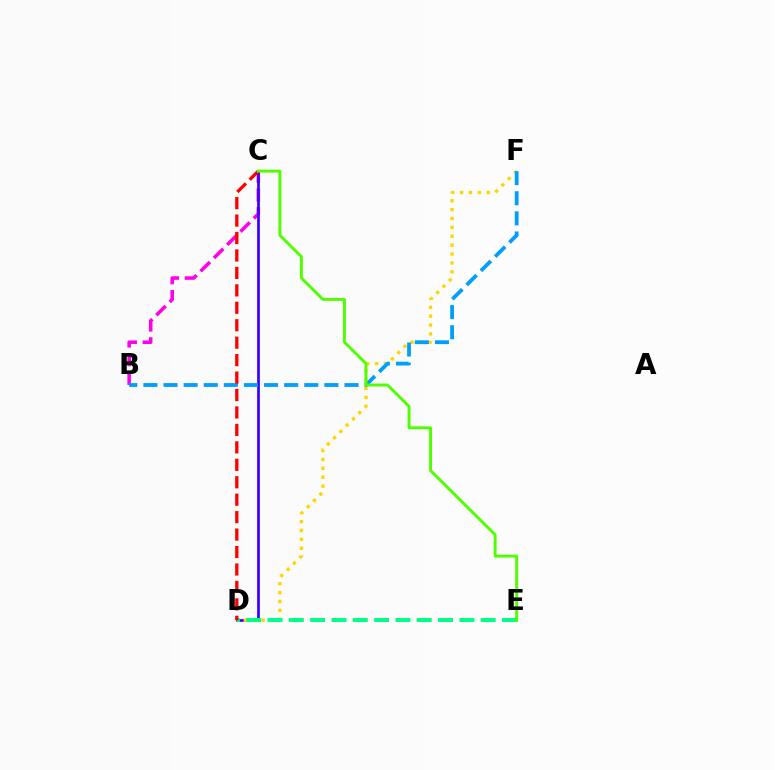{('B', 'C'): [{'color': '#ff00ed', 'line_style': 'dashed', 'thickness': 2.55}], ('C', 'D'): [{'color': '#3700ff', 'line_style': 'solid', 'thickness': 1.96}, {'color': '#ff0000', 'line_style': 'dashed', 'thickness': 2.37}], ('D', 'F'): [{'color': '#ffd500', 'line_style': 'dotted', 'thickness': 2.41}], ('D', 'E'): [{'color': '#00ff86', 'line_style': 'dashed', 'thickness': 2.9}], ('B', 'F'): [{'color': '#009eff', 'line_style': 'dashed', 'thickness': 2.73}], ('C', 'E'): [{'color': '#4fff00', 'line_style': 'solid', 'thickness': 2.09}]}